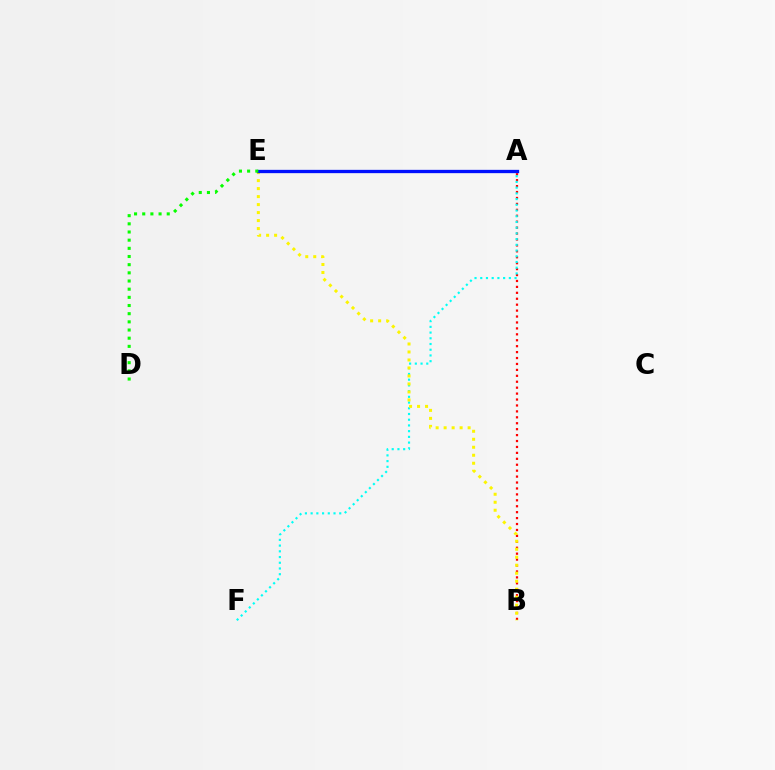{('A', 'B'): [{'color': '#ff0000', 'line_style': 'dotted', 'thickness': 1.61}], ('A', 'E'): [{'color': '#ee00ff', 'line_style': 'dashed', 'thickness': 2.06}, {'color': '#0010ff', 'line_style': 'solid', 'thickness': 2.38}], ('A', 'F'): [{'color': '#00fff6', 'line_style': 'dotted', 'thickness': 1.55}], ('B', 'E'): [{'color': '#fcf500', 'line_style': 'dotted', 'thickness': 2.17}], ('D', 'E'): [{'color': '#08ff00', 'line_style': 'dotted', 'thickness': 2.22}]}